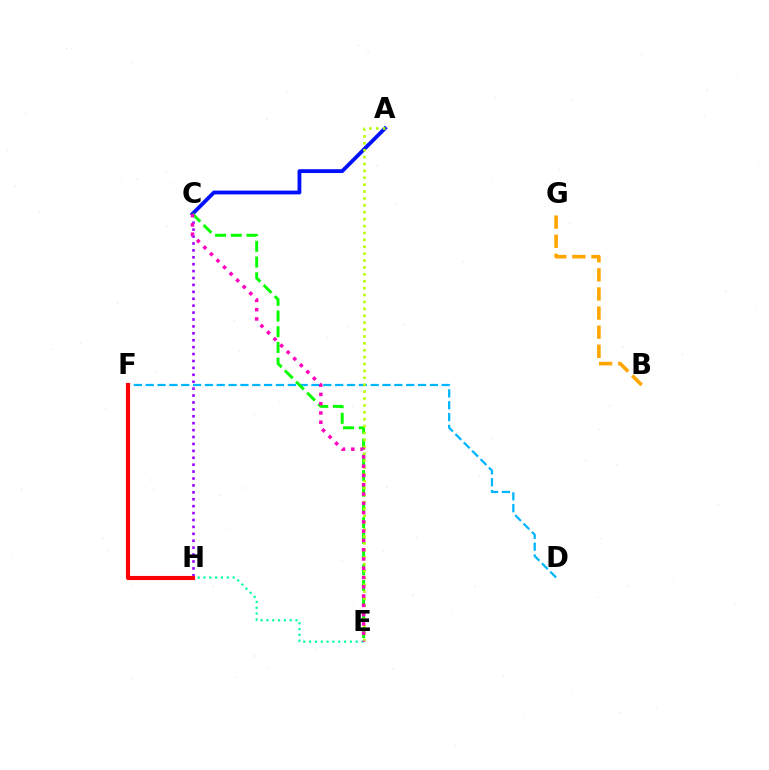{('E', 'H'): [{'color': '#00ff9d', 'line_style': 'dotted', 'thickness': 1.58}], ('D', 'F'): [{'color': '#00b5ff', 'line_style': 'dashed', 'thickness': 1.61}], ('A', 'C'): [{'color': '#0010ff', 'line_style': 'solid', 'thickness': 2.74}], ('C', 'H'): [{'color': '#9b00ff', 'line_style': 'dotted', 'thickness': 1.88}], ('C', 'E'): [{'color': '#08ff00', 'line_style': 'dashed', 'thickness': 2.13}, {'color': '#ff00bd', 'line_style': 'dotted', 'thickness': 2.52}], ('F', 'H'): [{'color': '#ff0000', 'line_style': 'solid', 'thickness': 2.96}], ('A', 'E'): [{'color': '#b3ff00', 'line_style': 'dotted', 'thickness': 1.87}], ('B', 'G'): [{'color': '#ffa500', 'line_style': 'dashed', 'thickness': 2.59}]}